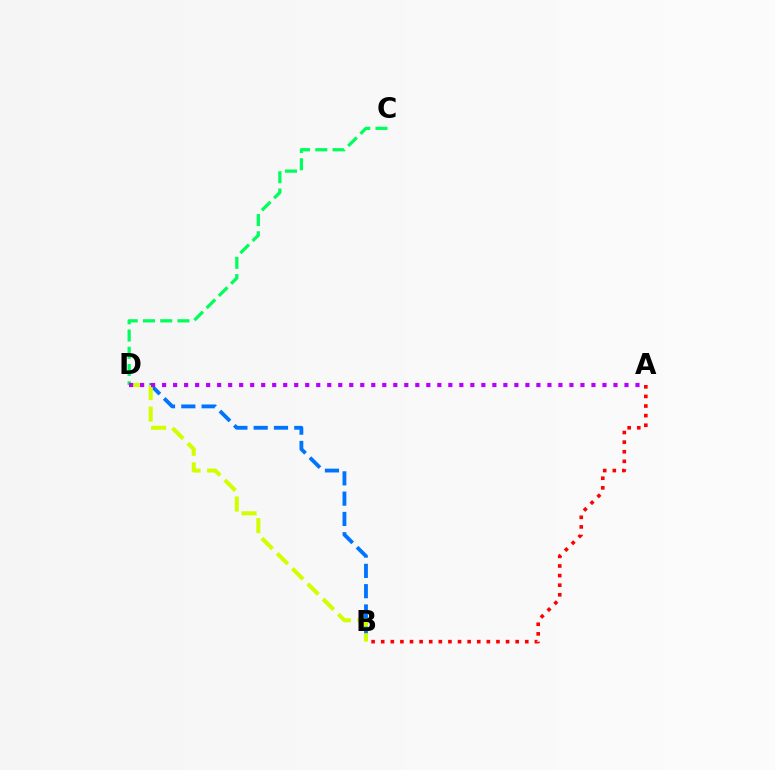{('B', 'D'): [{'color': '#0074ff', 'line_style': 'dashed', 'thickness': 2.76}, {'color': '#d1ff00', 'line_style': 'dashed', 'thickness': 2.93}], ('C', 'D'): [{'color': '#00ff5c', 'line_style': 'dashed', 'thickness': 2.34}], ('A', 'B'): [{'color': '#ff0000', 'line_style': 'dotted', 'thickness': 2.61}], ('A', 'D'): [{'color': '#b900ff', 'line_style': 'dotted', 'thickness': 2.99}]}